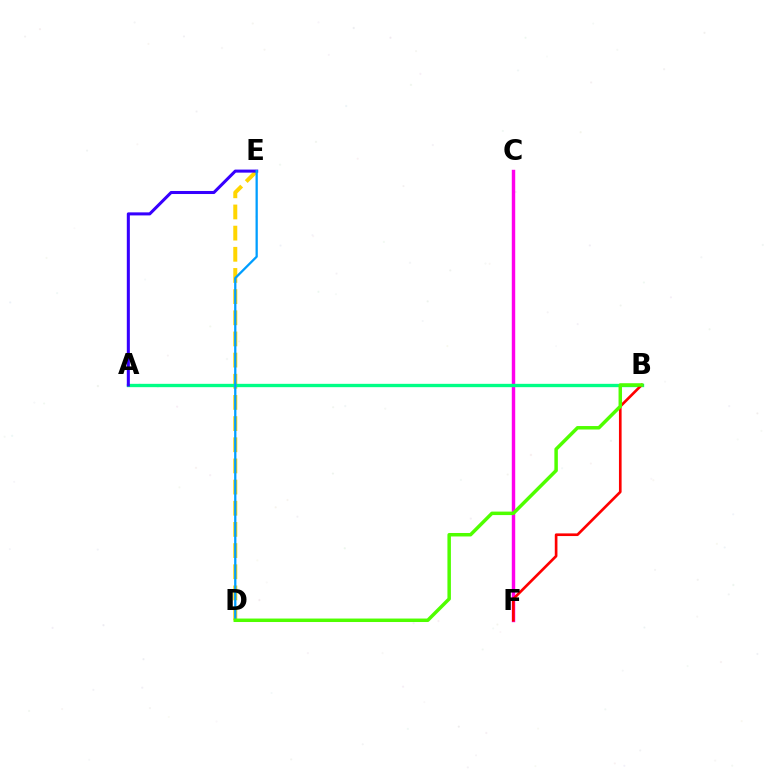{('C', 'F'): [{'color': '#ff00ed', 'line_style': 'solid', 'thickness': 2.47}], ('D', 'E'): [{'color': '#ffd500', 'line_style': 'dashed', 'thickness': 2.87}, {'color': '#009eff', 'line_style': 'solid', 'thickness': 1.64}], ('A', 'B'): [{'color': '#00ff86', 'line_style': 'solid', 'thickness': 2.4}], ('B', 'F'): [{'color': '#ff0000', 'line_style': 'solid', 'thickness': 1.91}], ('A', 'E'): [{'color': '#3700ff', 'line_style': 'solid', 'thickness': 2.19}], ('B', 'D'): [{'color': '#4fff00', 'line_style': 'solid', 'thickness': 2.51}]}